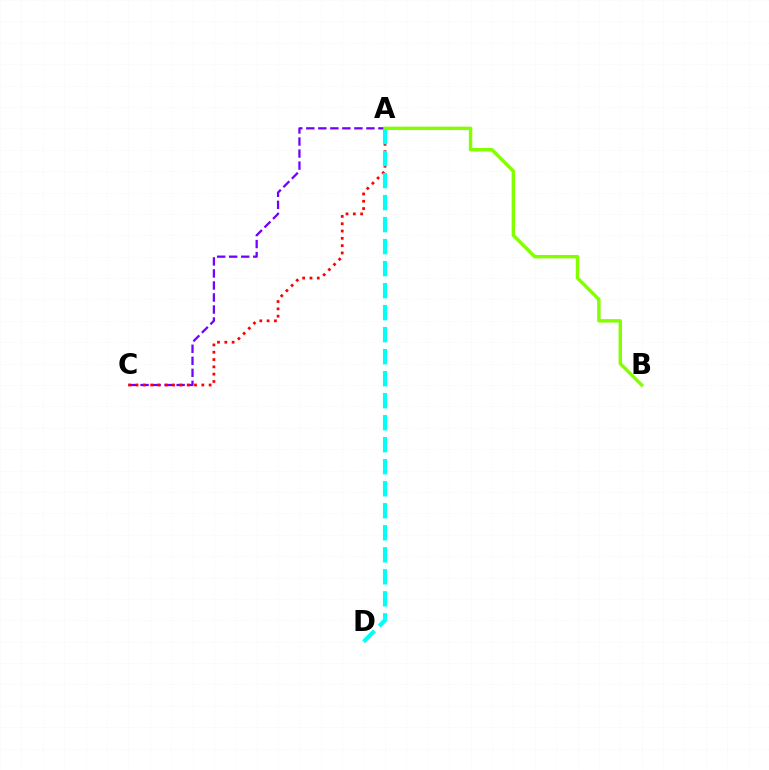{('A', 'C'): [{'color': '#7200ff', 'line_style': 'dashed', 'thickness': 1.63}, {'color': '#ff0000', 'line_style': 'dotted', 'thickness': 1.99}], ('A', 'D'): [{'color': '#00fff6', 'line_style': 'dashed', 'thickness': 2.99}], ('A', 'B'): [{'color': '#84ff00', 'line_style': 'solid', 'thickness': 2.47}]}